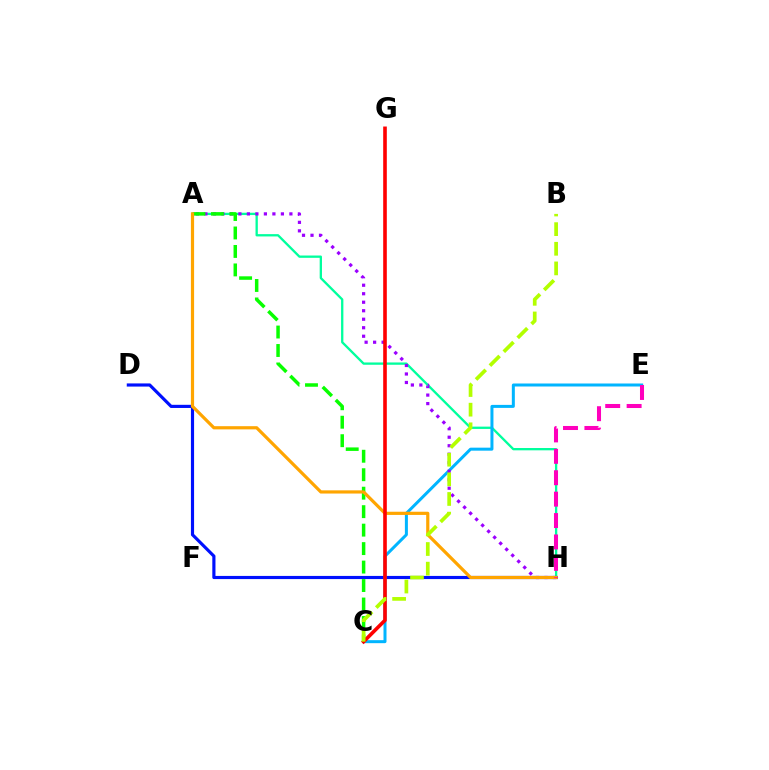{('A', 'H'): [{'color': '#00ff9d', 'line_style': 'solid', 'thickness': 1.66}, {'color': '#9b00ff', 'line_style': 'dotted', 'thickness': 2.31}, {'color': '#ffa500', 'line_style': 'solid', 'thickness': 2.3}], ('D', 'H'): [{'color': '#0010ff', 'line_style': 'solid', 'thickness': 2.28}], ('C', 'E'): [{'color': '#00b5ff', 'line_style': 'solid', 'thickness': 2.16}], ('A', 'C'): [{'color': '#08ff00', 'line_style': 'dashed', 'thickness': 2.51}], ('C', 'G'): [{'color': '#ff0000', 'line_style': 'solid', 'thickness': 2.61}], ('B', 'C'): [{'color': '#b3ff00', 'line_style': 'dashed', 'thickness': 2.67}], ('E', 'H'): [{'color': '#ff00bd', 'line_style': 'dashed', 'thickness': 2.91}]}